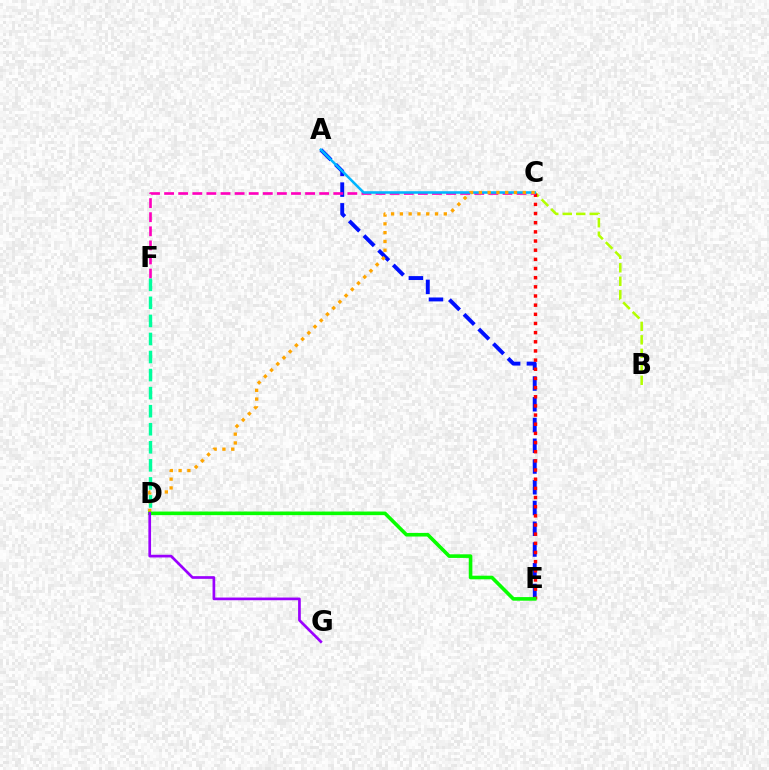{('A', 'E'): [{'color': '#0010ff', 'line_style': 'dashed', 'thickness': 2.82}], ('B', 'C'): [{'color': '#b3ff00', 'line_style': 'dashed', 'thickness': 1.83}], ('C', 'E'): [{'color': '#ff0000', 'line_style': 'dotted', 'thickness': 2.49}], ('C', 'F'): [{'color': '#ff00bd', 'line_style': 'dashed', 'thickness': 1.92}], ('A', 'C'): [{'color': '#00b5ff', 'line_style': 'solid', 'thickness': 1.84}], ('D', 'F'): [{'color': '#00ff9d', 'line_style': 'dashed', 'thickness': 2.45}], ('C', 'D'): [{'color': '#ffa500', 'line_style': 'dotted', 'thickness': 2.39}], ('D', 'E'): [{'color': '#08ff00', 'line_style': 'solid', 'thickness': 2.6}], ('D', 'G'): [{'color': '#9b00ff', 'line_style': 'solid', 'thickness': 1.94}]}